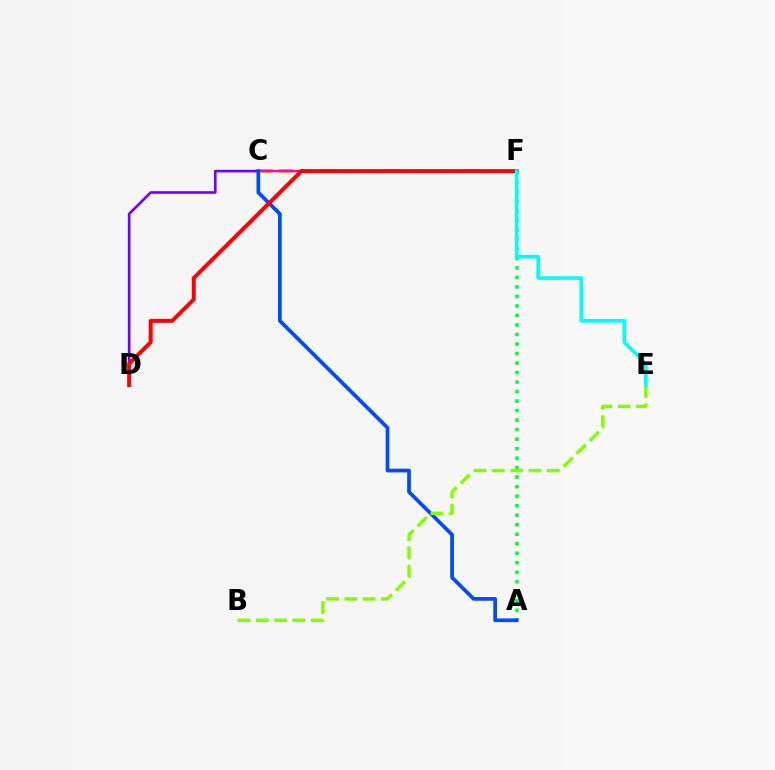{('C', 'F'): [{'color': '#ffbd00', 'line_style': 'dashed', 'thickness': 2.83}, {'color': '#ff00cf', 'line_style': 'solid', 'thickness': 1.77}], ('A', 'F'): [{'color': '#00ff39', 'line_style': 'dotted', 'thickness': 2.58}], ('C', 'D'): [{'color': '#7200ff', 'line_style': 'solid', 'thickness': 1.9}], ('A', 'C'): [{'color': '#004bff', 'line_style': 'solid', 'thickness': 2.68}], ('B', 'E'): [{'color': '#84ff00', 'line_style': 'dashed', 'thickness': 2.49}], ('D', 'F'): [{'color': '#ff0000', 'line_style': 'solid', 'thickness': 2.86}], ('E', 'F'): [{'color': '#00fff6', 'line_style': 'solid', 'thickness': 2.6}]}